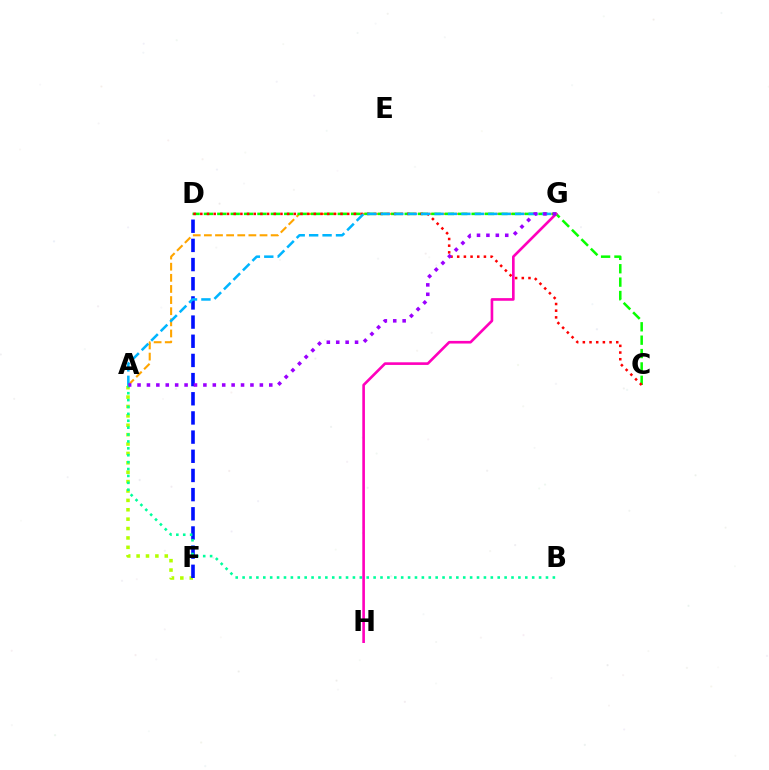{('A', 'G'): [{'color': '#ffa500', 'line_style': 'dashed', 'thickness': 1.51}, {'color': '#00b5ff', 'line_style': 'dashed', 'thickness': 1.82}, {'color': '#9b00ff', 'line_style': 'dotted', 'thickness': 2.56}], ('A', 'F'): [{'color': '#b3ff00', 'line_style': 'dotted', 'thickness': 2.55}], ('D', 'F'): [{'color': '#0010ff', 'line_style': 'dashed', 'thickness': 2.6}], ('C', 'D'): [{'color': '#08ff00', 'line_style': 'dashed', 'thickness': 1.82}, {'color': '#ff0000', 'line_style': 'dotted', 'thickness': 1.81}], ('A', 'B'): [{'color': '#00ff9d', 'line_style': 'dotted', 'thickness': 1.87}], ('G', 'H'): [{'color': '#ff00bd', 'line_style': 'solid', 'thickness': 1.9}]}